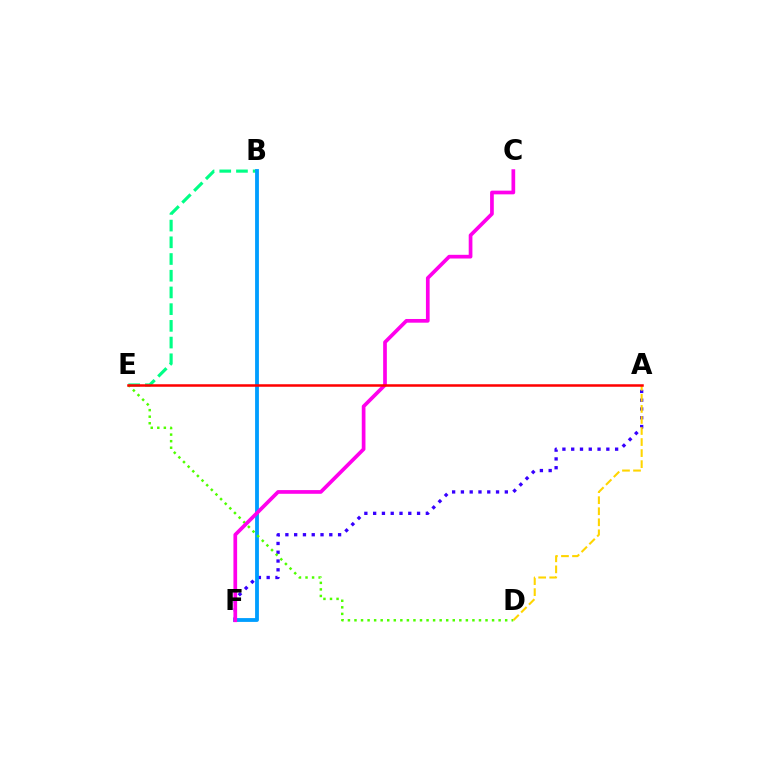{('B', 'E'): [{'color': '#00ff86', 'line_style': 'dashed', 'thickness': 2.27}], ('A', 'F'): [{'color': '#3700ff', 'line_style': 'dotted', 'thickness': 2.39}], ('B', 'F'): [{'color': '#009eff', 'line_style': 'solid', 'thickness': 2.75}], ('D', 'E'): [{'color': '#4fff00', 'line_style': 'dotted', 'thickness': 1.78}], ('A', 'D'): [{'color': '#ffd500', 'line_style': 'dashed', 'thickness': 1.5}], ('C', 'F'): [{'color': '#ff00ed', 'line_style': 'solid', 'thickness': 2.66}], ('A', 'E'): [{'color': '#ff0000', 'line_style': 'solid', 'thickness': 1.81}]}